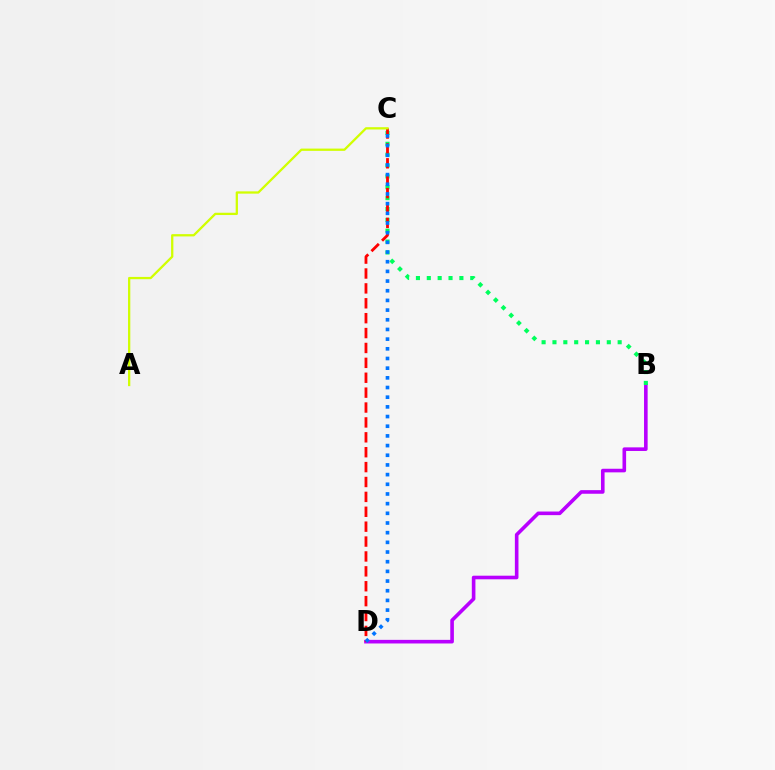{('B', 'D'): [{'color': '#b900ff', 'line_style': 'solid', 'thickness': 2.6}], ('B', 'C'): [{'color': '#00ff5c', 'line_style': 'dotted', 'thickness': 2.95}], ('C', 'D'): [{'color': '#ff0000', 'line_style': 'dashed', 'thickness': 2.02}, {'color': '#0074ff', 'line_style': 'dotted', 'thickness': 2.63}], ('A', 'C'): [{'color': '#d1ff00', 'line_style': 'solid', 'thickness': 1.64}]}